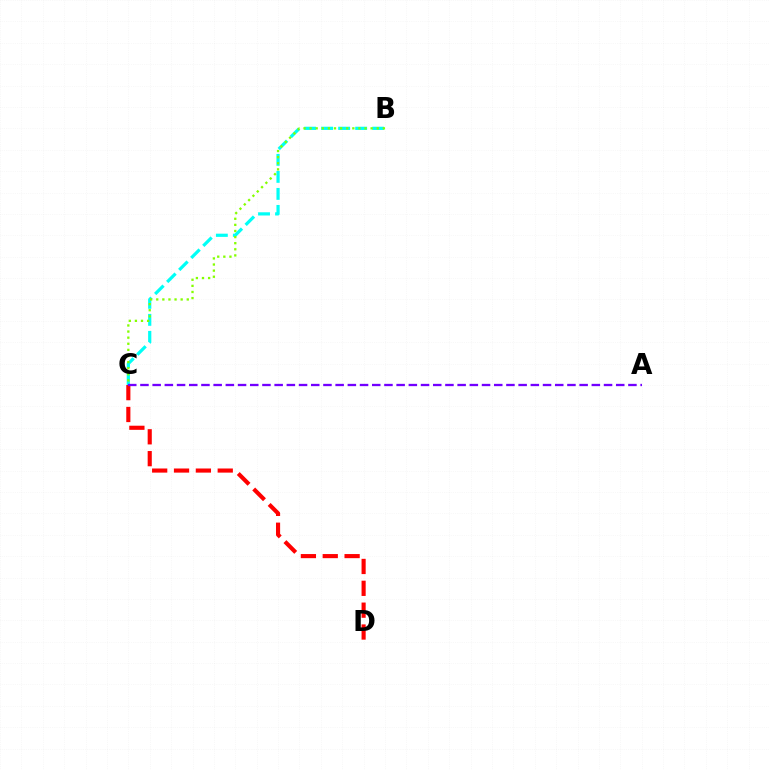{('B', 'C'): [{'color': '#00fff6', 'line_style': 'dashed', 'thickness': 2.31}, {'color': '#84ff00', 'line_style': 'dotted', 'thickness': 1.66}], ('C', 'D'): [{'color': '#ff0000', 'line_style': 'dashed', 'thickness': 2.97}], ('A', 'C'): [{'color': '#7200ff', 'line_style': 'dashed', 'thickness': 1.66}]}